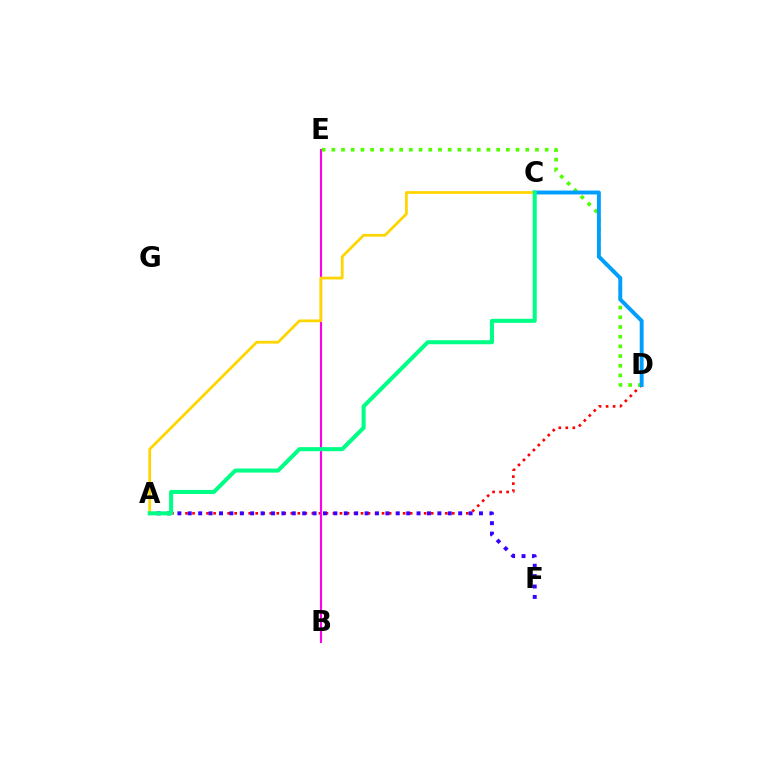{('A', 'D'): [{'color': '#ff0000', 'line_style': 'dotted', 'thickness': 1.91}], ('A', 'F'): [{'color': '#3700ff', 'line_style': 'dotted', 'thickness': 2.83}], ('B', 'E'): [{'color': '#ff00ed', 'line_style': 'solid', 'thickness': 1.53}], ('D', 'E'): [{'color': '#4fff00', 'line_style': 'dotted', 'thickness': 2.63}], ('C', 'D'): [{'color': '#009eff', 'line_style': 'solid', 'thickness': 2.8}], ('A', 'C'): [{'color': '#ffd500', 'line_style': 'solid', 'thickness': 1.98}, {'color': '#00ff86', 'line_style': 'solid', 'thickness': 2.92}]}